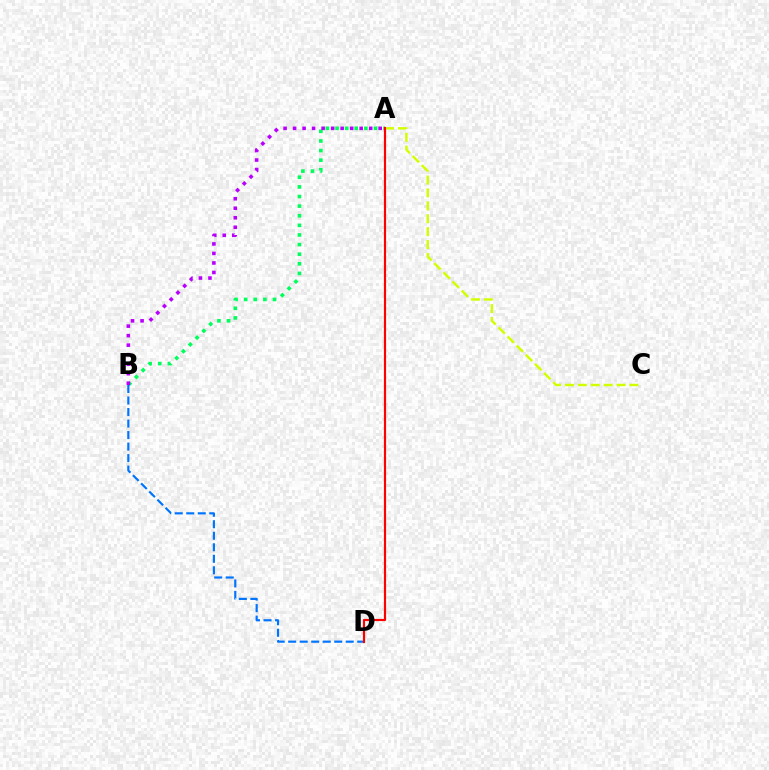{('A', 'C'): [{'color': '#d1ff00', 'line_style': 'dashed', 'thickness': 1.75}], ('A', 'B'): [{'color': '#00ff5c', 'line_style': 'dotted', 'thickness': 2.61}, {'color': '#b900ff', 'line_style': 'dotted', 'thickness': 2.58}], ('B', 'D'): [{'color': '#0074ff', 'line_style': 'dashed', 'thickness': 1.56}], ('A', 'D'): [{'color': '#ff0000', 'line_style': 'solid', 'thickness': 1.56}]}